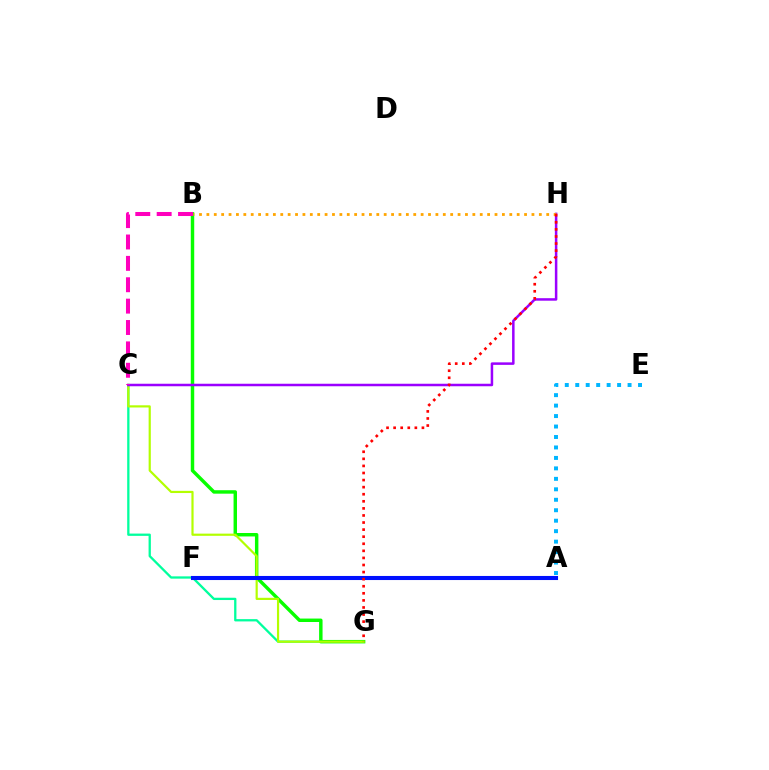{('A', 'E'): [{'color': '#00b5ff', 'line_style': 'dotted', 'thickness': 2.84}], ('C', 'G'): [{'color': '#00ff9d', 'line_style': 'solid', 'thickness': 1.65}, {'color': '#b3ff00', 'line_style': 'solid', 'thickness': 1.57}], ('B', 'G'): [{'color': '#08ff00', 'line_style': 'solid', 'thickness': 2.48}], ('C', 'H'): [{'color': '#9b00ff', 'line_style': 'solid', 'thickness': 1.81}], ('B', 'C'): [{'color': '#ff00bd', 'line_style': 'dashed', 'thickness': 2.9}], ('A', 'F'): [{'color': '#0010ff', 'line_style': 'solid', 'thickness': 2.94}], ('B', 'H'): [{'color': '#ffa500', 'line_style': 'dotted', 'thickness': 2.01}], ('G', 'H'): [{'color': '#ff0000', 'line_style': 'dotted', 'thickness': 1.92}]}